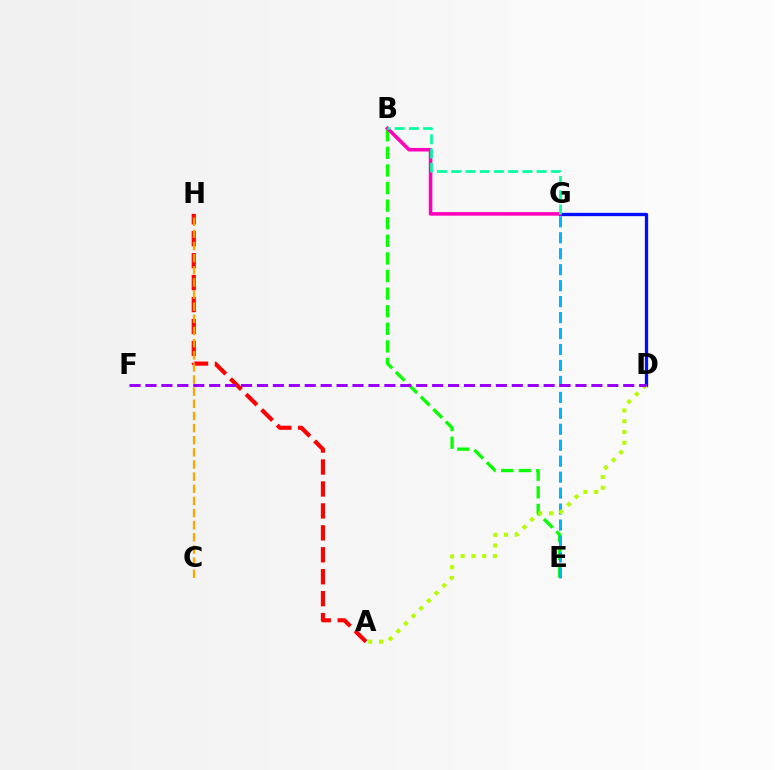{('D', 'G'): [{'color': '#0010ff', 'line_style': 'solid', 'thickness': 2.39}], ('B', 'E'): [{'color': '#08ff00', 'line_style': 'dashed', 'thickness': 2.39}], ('E', 'G'): [{'color': '#00b5ff', 'line_style': 'dashed', 'thickness': 2.17}], ('B', 'G'): [{'color': '#ff00bd', 'line_style': 'solid', 'thickness': 2.56}, {'color': '#00ff9d', 'line_style': 'dashed', 'thickness': 1.93}], ('A', 'H'): [{'color': '#ff0000', 'line_style': 'dashed', 'thickness': 2.98}], ('A', 'D'): [{'color': '#b3ff00', 'line_style': 'dotted', 'thickness': 2.93}], ('C', 'H'): [{'color': '#ffa500', 'line_style': 'dashed', 'thickness': 1.65}], ('D', 'F'): [{'color': '#9b00ff', 'line_style': 'dashed', 'thickness': 2.16}]}